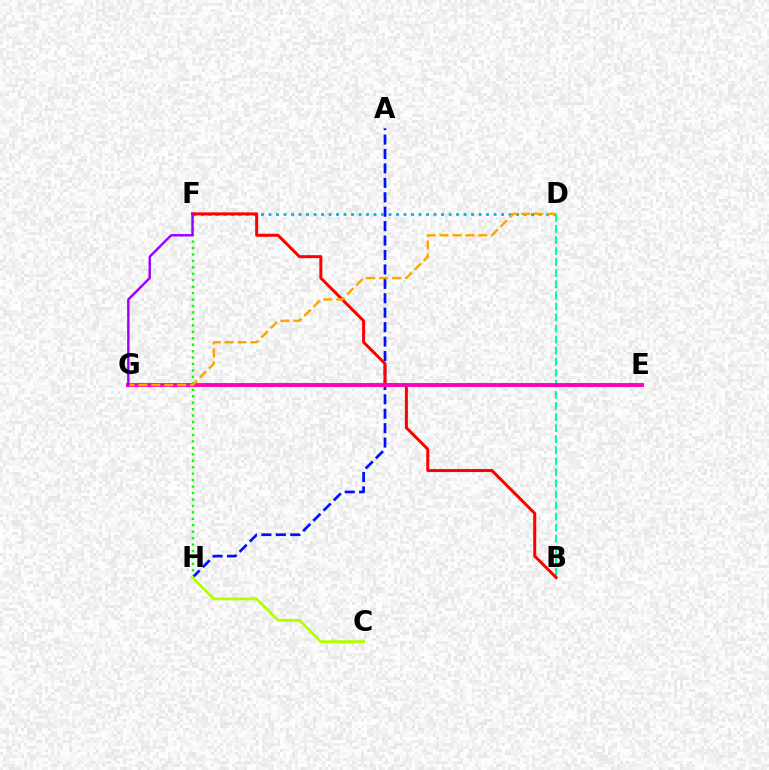{('A', 'H'): [{'color': '#0010ff', 'line_style': 'dashed', 'thickness': 1.96}], ('D', 'F'): [{'color': '#00b5ff', 'line_style': 'dotted', 'thickness': 2.04}], ('F', 'H'): [{'color': '#08ff00', 'line_style': 'dotted', 'thickness': 1.75}], ('B', 'D'): [{'color': '#00ff9d', 'line_style': 'dashed', 'thickness': 1.5}], ('B', 'F'): [{'color': '#ff0000', 'line_style': 'solid', 'thickness': 2.16}], ('E', 'G'): [{'color': '#ff00bd', 'line_style': 'solid', 'thickness': 2.81}], ('D', 'G'): [{'color': '#ffa500', 'line_style': 'dashed', 'thickness': 1.76}], ('C', 'H'): [{'color': '#b3ff00', 'line_style': 'solid', 'thickness': 2.03}], ('F', 'G'): [{'color': '#9b00ff', 'line_style': 'solid', 'thickness': 1.74}]}